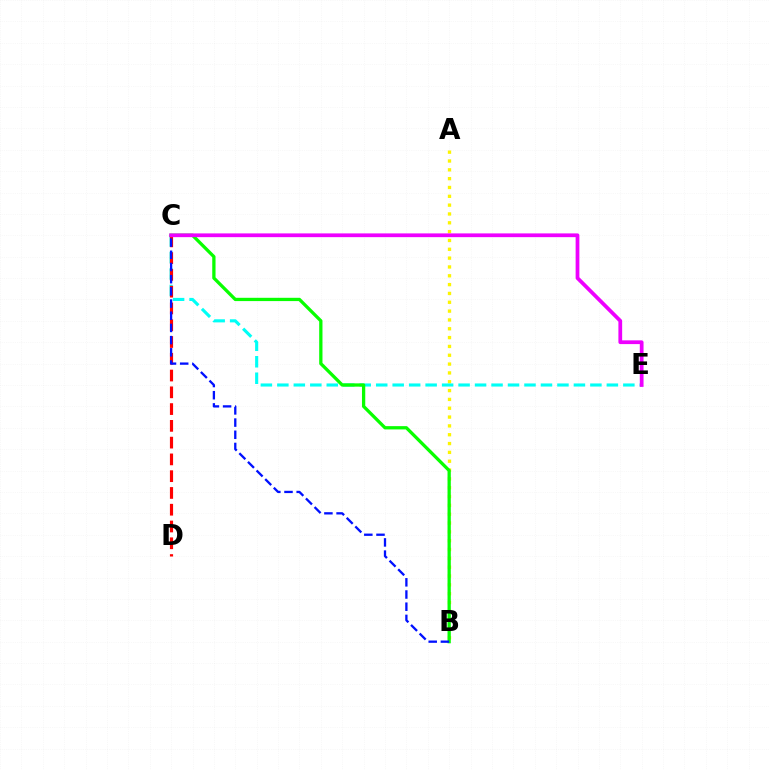{('A', 'B'): [{'color': '#fcf500', 'line_style': 'dotted', 'thickness': 2.4}], ('C', 'E'): [{'color': '#00fff6', 'line_style': 'dashed', 'thickness': 2.24}, {'color': '#ee00ff', 'line_style': 'solid', 'thickness': 2.7}], ('C', 'D'): [{'color': '#ff0000', 'line_style': 'dashed', 'thickness': 2.28}], ('B', 'C'): [{'color': '#08ff00', 'line_style': 'solid', 'thickness': 2.36}, {'color': '#0010ff', 'line_style': 'dashed', 'thickness': 1.66}]}